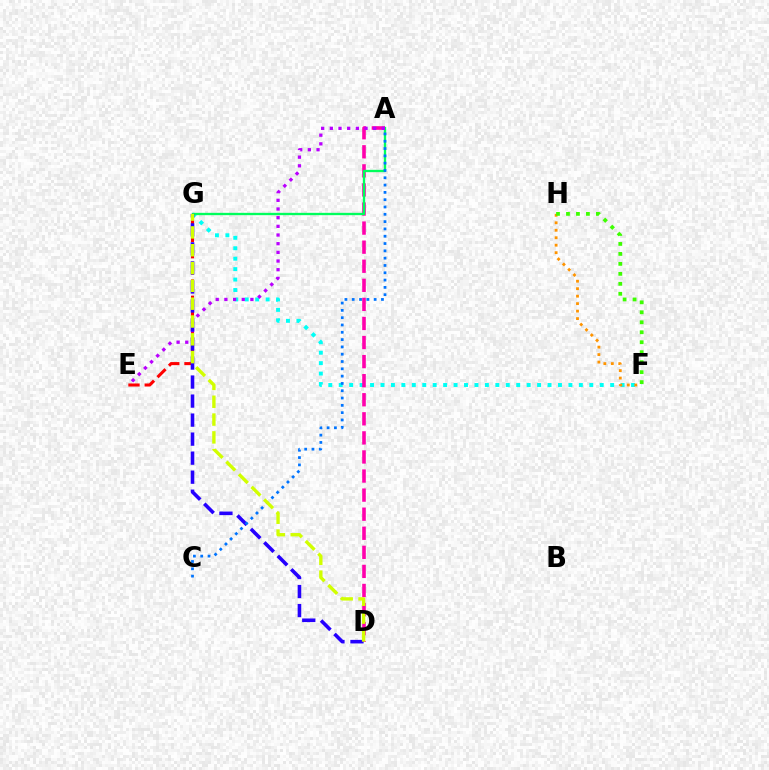{('F', 'G'): [{'color': '#00fff6', 'line_style': 'dotted', 'thickness': 2.84}], ('E', 'G'): [{'color': '#ff0000', 'line_style': 'dashed', 'thickness': 2.2}], ('A', 'D'): [{'color': '#ff00ac', 'line_style': 'dashed', 'thickness': 2.59}], ('F', 'H'): [{'color': '#ff9400', 'line_style': 'dotted', 'thickness': 2.03}, {'color': '#3dff00', 'line_style': 'dotted', 'thickness': 2.71}], ('A', 'G'): [{'color': '#00ff5c', 'line_style': 'solid', 'thickness': 1.68}], ('A', 'E'): [{'color': '#b900ff', 'line_style': 'dotted', 'thickness': 2.36}], ('D', 'G'): [{'color': '#2500ff', 'line_style': 'dashed', 'thickness': 2.58}, {'color': '#d1ff00', 'line_style': 'dashed', 'thickness': 2.42}], ('A', 'C'): [{'color': '#0074ff', 'line_style': 'dotted', 'thickness': 1.99}]}